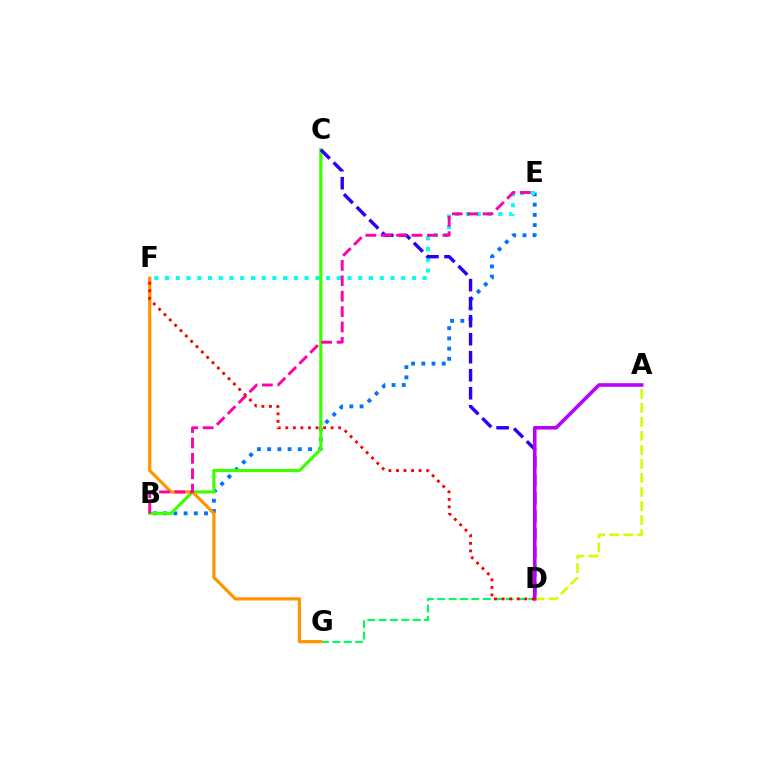{('D', 'G'): [{'color': '#00ff5c', 'line_style': 'dashed', 'thickness': 1.55}], ('B', 'E'): [{'color': '#0074ff', 'line_style': 'dotted', 'thickness': 2.78}, {'color': '#ff00ac', 'line_style': 'dashed', 'thickness': 2.09}], ('E', 'F'): [{'color': '#00fff6', 'line_style': 'dotted', 'thickness': 2.92}], ('B', 'C'): [{'color': '#3dff00', 'line_style': 'solid', 'thickness': 2.29}], ('F', 'G'): [{'color': '#ff9400', 'line_style': 'solid', 'thickness': 2.29}], ('A', 'D'): [{'color': '#d1ff00', 'line_style': 'dashed', 'thickness': 1.91}, {'color': '#b900ff', 'line_style': 'solid', 'thickness': 2.58}], ('C', 'D'): [{'color': '#2500ff', 'line_style': 'dashed', 'thickness': 2.45}], ('D', 'F'): [{'color': '#ff0000', 'line_style': 'dotted', 'thickness': 2.05}]}